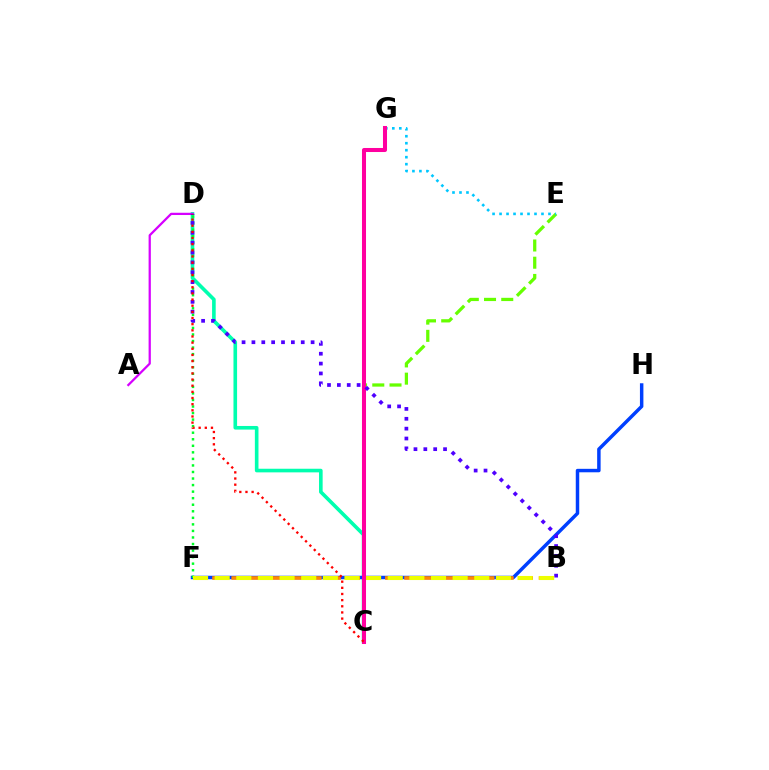{('C', 'E'): [{'color': '#66ff00', 'line_style': 'dashed', 'thickness': 2.34}], ('C', 'D'): [{'color': '#00ffaf', 'line_style': 'solid', 'thickness': 2.61}, {'color': '#ff0000', 'line_style': 'dotted', 'thickness': 1.67}], ('F', 'H'): [{'color': '#003fff', 'line_style': 'solid', 'thickness': 2.49}], ('A', 'D'): [{'color': '#d600ff', 'line_style': 'solid', 'thickness': 1.62}], ('E', 'G'): [{'color': '#00c7ff', 'line_style': 'dotted', 'thickness': 1.9}], ('B', 'F'): [{'color': '#ff8800', 'line_style': 'dashed', 'thickness': 2.61}, {'color': '#eeff00', 'line_style': 'dashed', 'thickness': 2.94}], ('D', 'F'): [{'color': '#00ff27', 'line_style': 'dotted', 'thickness': 1.78}], ('C', 'G'): [{'color': '#ff00a0', 'line_style': 'solid', 'thickness': 2.91}], ('B', 'D'): [{'color': '#4f00ff', 'line_style': 'dotted', 'thickness': 2.68}]}